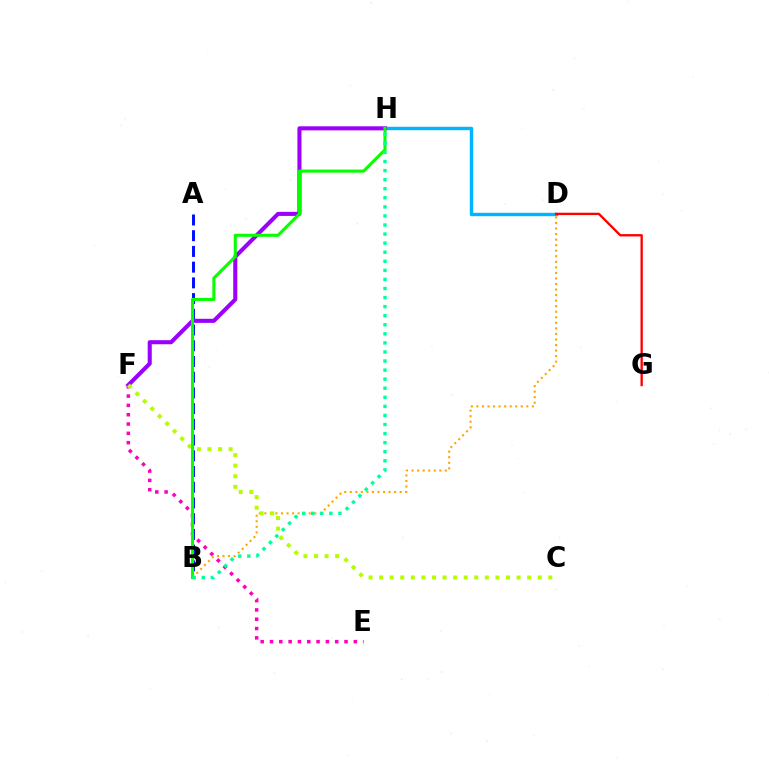{('E', 'F'): [{'color': '#ff00bd', 'line_style': 'dotted', 'thickness': 2.53}], ('D', 'H'): [{'color': '#00b5ff', 'line_style': 'solid', 'thickness': 2.46}], ('A', 'B'): [{'color': '#0010ff', 'line_style': 'dashed', 'thickness': 2.14}], ('F', 'H'): [{'color': '#9b00ff', 'line_style': 'solid', 'thickness': 2.93}], ('B', 'D'): [{'color': '#ffa500', 'line_style': 'dotted', 'thickness': 1.51}], ('D', 'G'): [{'color': '#ff0000', 'line_style': 'solid', 'thickness': 1.68}], ('C', 'F'): [{'color': '#b3ff00', 'line_style': 'dotted', 'thickness': 2.87}], ('B', 'H'): [{'color': '#08ff00', 'line_style': 'solid', 'thickness': 2.21}, {'color': '#00ff9d', 'line_style': 'dotted', 'thickness': 2.46}]}